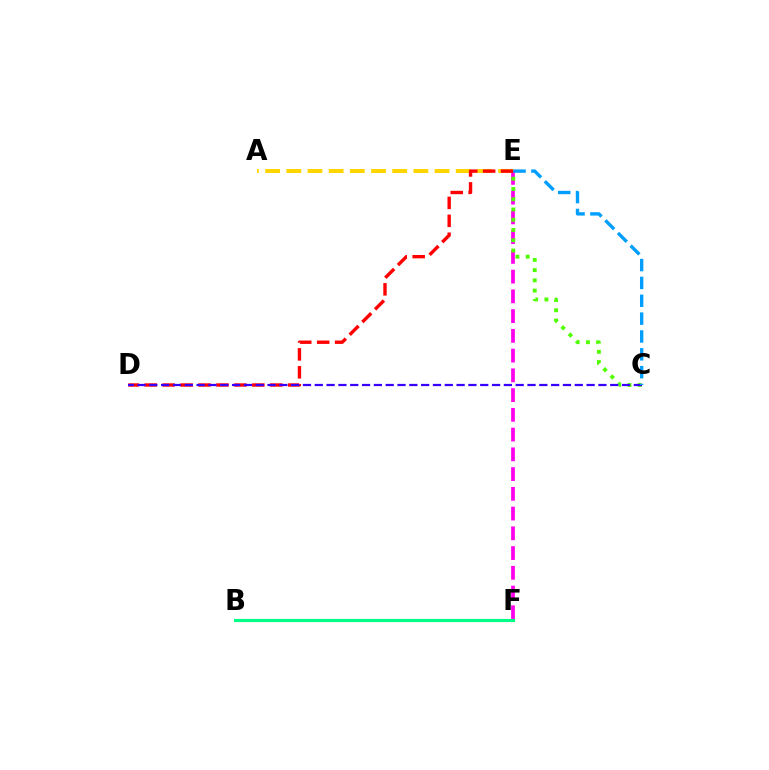{('A', 'E'): [{'color': '#ffd500', 'line_style': 'dashed', 'thickness': 2.88}], ('E', 'F'): [{'color': '#ff00ed', 'line_style': 'dashed', 'thickness': 2.68}], ('C', 'E'): [{'color': '#4fff00', 'line_style': 'dotted', 'thickness': 2.79}, {'color': '#009eff', 'line_style': 'dashed', 'thickness': 2.42}], ('D', 'E'): [{'color': '#ff0000', 'line_style': 'dashed', 'thickness': 2.44}], ('C', 'D'): [{'color': '#3700ff', 'line_style': 'dashed', 'thickness': 1.61}], ('B', 'F'): [{'color': '#00ff86', 'line_style': 'solid', 'thickness': 2.26}]}